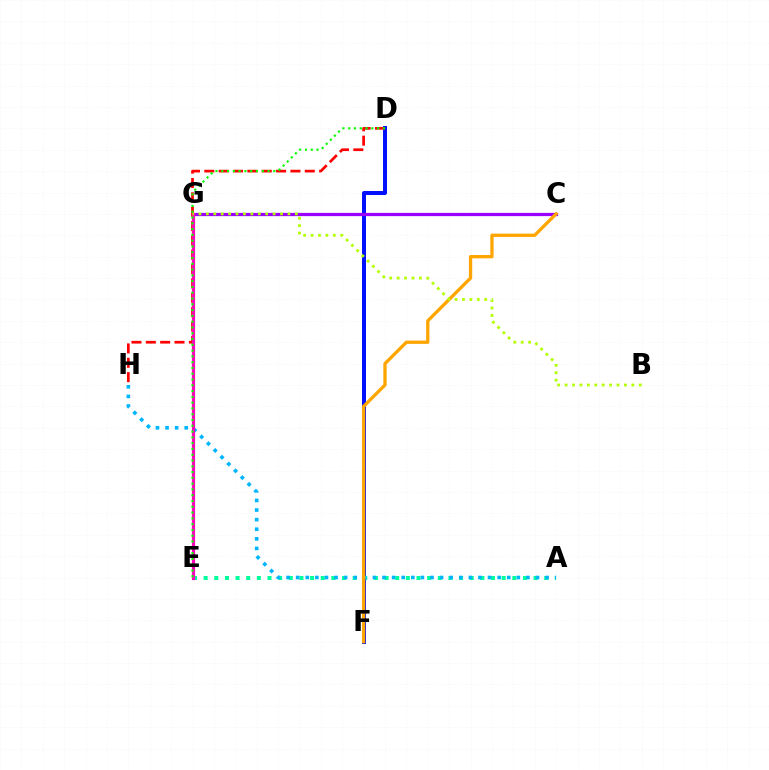{('A', 'E'): [{'color': '#00ff9d', 'line_style': 'dotted', 'thickness': 2.89}], ('D', 'F'): [{'color': '#0010ff', 'line_style': 'solid', 'thickness': 2.86}], ('A', 'H'): [{'color': '#00b5ff', 'line_style': 'dotted', 'thickness': 2.61}], ('C', 'G'): [{'color': '#9b00ff', 'line_style': 'solid', 'thickness': 2.33}], ('D', 'H'): [{'color': '#ff0000', 'line_style': 'dashed', 'thickness': 1.95}], ('C', 'F'): [{'color': '#ffa500', 'line_style': 'solid', 'thickness': 2.37}], ('E', 'G'): [{'color': '#ff00bd', 'line_style': 'solid', 'thickness': 2.29}], ('B', 'G'): [{'color': '#b3ff00', 'line_style': 'dotted', 'thickness': 2.01}], ('D', 'E'): [{'color': '#08ff00', 'line_style': 'dotted', 'thickness': 1.57}]}